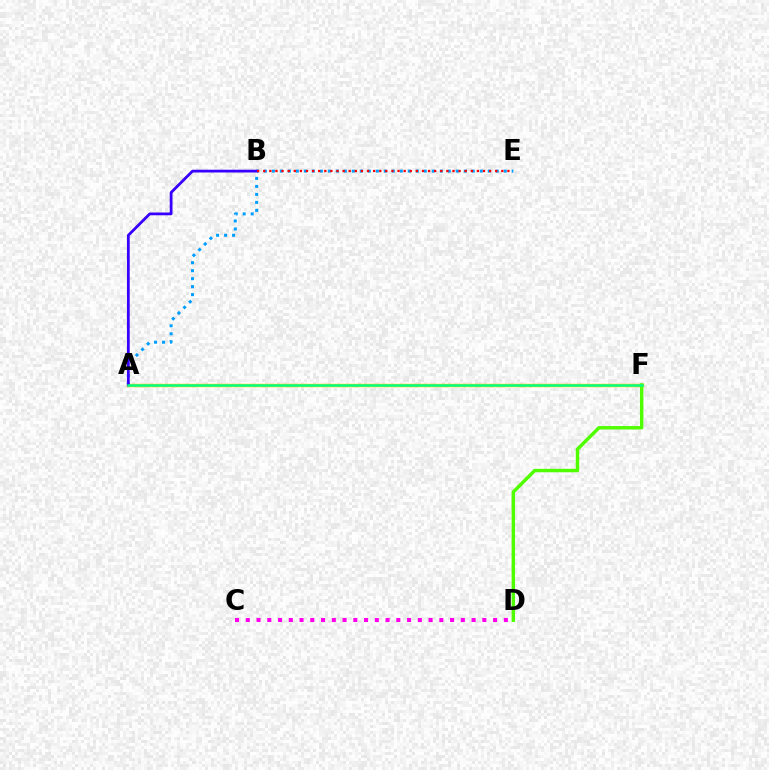{('A', 'E'): [{'color': '#009eff', 'line_style': 'dotted', 'thickness': 2.17}], ('A', 'F'): [{'color': '#ffd500', 'line_style': 'solid', 'thickness': 2.47}, {'color': '#00ff86', 'line_style': 'solid', 'thickness': 1.8}], ('D', 'F'): [{'color': '#4fff00', 'line_style': 'solid', 'thickness': 2.48}], ('A', 'B'): [{'color': '#3700ff', 'line_style': 'solid', 'thickness': 2.0}], ('B', 'E'): [{'color': '#ff0000', 'line_style': 'dotted', 'thickness': 1.66}], ('C', 'D'): [{'color': '#ff00ed', 'line_style': 'dotted', 'thickness': 2.92}]}